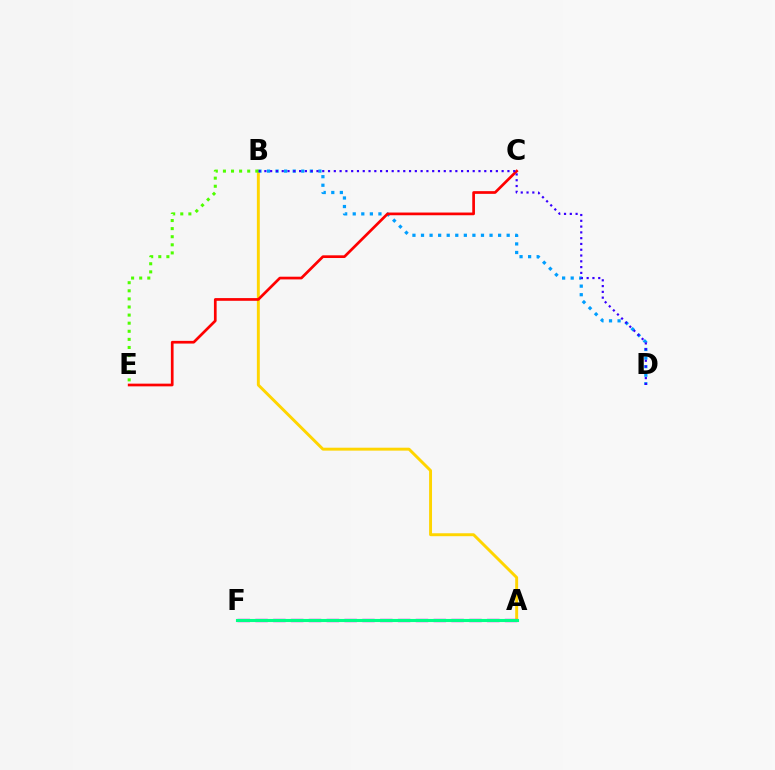{('A', 'B'): [{'color': '#ffd500', 'line_style': 'solid', 'thickness': 2.11}], ('B', 'D'): [{'color': '#009eff', 'line_style': 'dotted', 'thickness': 2.33}, {'color': '#3700ff', 'line_style': 'dotted', 'thickness': 1.57}], ('C', 'E'): [{'color': '#ff0000', 'line_style': 'solid', 'thickness': 1.94}], ('A', 'F'): [{'color': '#ff00ed', 'line_style': 'dashed', 'thickness': 2.42}, {'color': '#00ff86', 'line_style': 'solid', 'thickness': 2.23}], ('B', 'E'): [{'color': '#4fff00', 'line_style': 'dotted', 'thickness': 2.2}]}